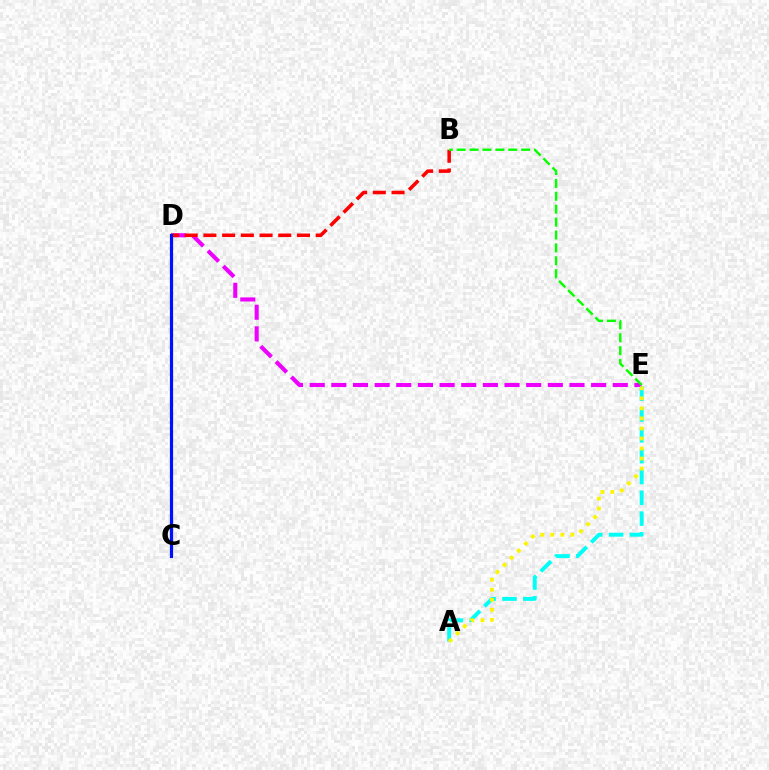{('D', 'E'): [{'color': '#ee00ff', 'line_style': 'dashed', 'thickness': 2.94}], ('A', 'E'): [{'color': '#00fff6', 'line_style': 'dashed', 'thickness': 2.83}, {'color': '#fcf500', 'line_style': 'dotted', 'thickness': 2.73}], ('B', 'D'): [{'color': '#ff0000', 'line_style': 'dashed', 'thickness': 2.54}], ('C', 'D'): [{'color': '#0010ff', 'line_style': 'solid', 'thickness': 2.31}], ('B', 'E'): [{'color': '#08ff00', 'line_style': 'dashed', 'thickness': 1.75}]}